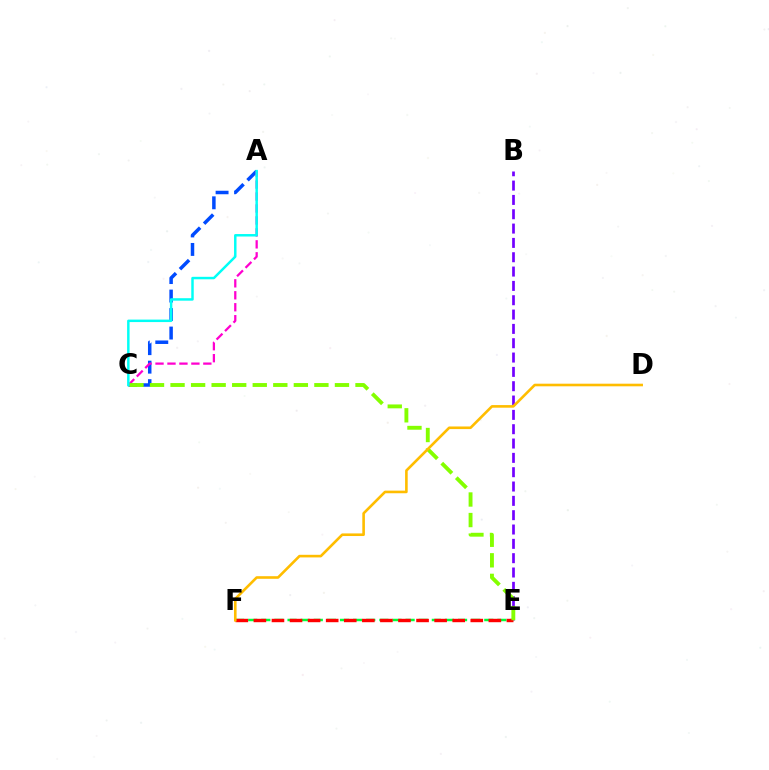{('B', 'E'): [{'color': '#7200ff', 'line_style': 'dashed', 'thickness': 1.95}], ('A', 'C'): [{'color': '#004bff', 'line_style': 'dashed', 'thickness': 2.51}, {'color': '#ff00cf', 'line_style': 'dashed', 'thickness': 1.62}, {'color': '#00fff6', 'line_style': 'solid', 'thickness': 1.78}], ('E', 'F'): [{'color': '#00ff39', 'line_style': 'dashed', 'thickness': 1.78}, {'color': '#ff0000', 'line_style': 'dashed', 'thickness': 2.46}], ('C', 'E'): [{'color': '#84ff00', 'line_style': 'dashed', 'thickness': 2.79}], ('D', 'F'): [{'color': '#ffbd00', 'line_style': 'solid', 'thickness': 1.88}]}